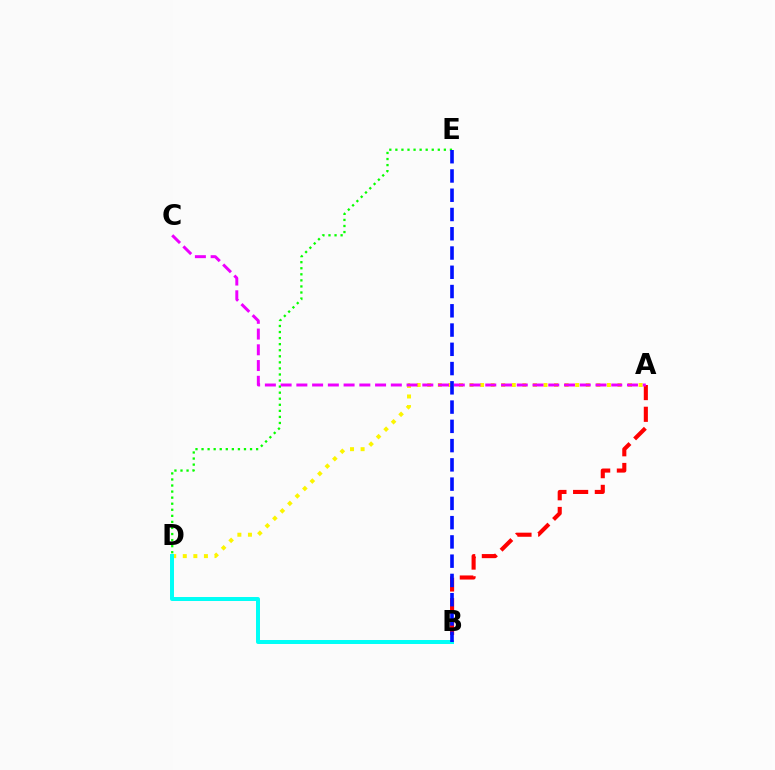{('A', 'B'): [{'color': '#ff0000', 'line_style': 'dashed', 'thickness': 2.95}], ('A', 'D'): [{'color': '#fcf500', 'line_style': 'dotted', 'thickness': 2.87}], ('A', 'C'): [{'color': '#ee00ff', 'line_style': 'dashed', 'thickness': 2.14}], ('B', 'D'): [{'color': '#00fff6', 'line_style': 'solid', 'thickness': 2.86}], ('D', 'E'): [{'color': '#08ff00', 'line_style': 'dotted', 'thickness': 1.65}], ('B', 'E'): [{'color': '#0010ff', 'line_style': 'dashed', 'thickness': 2.62}]}